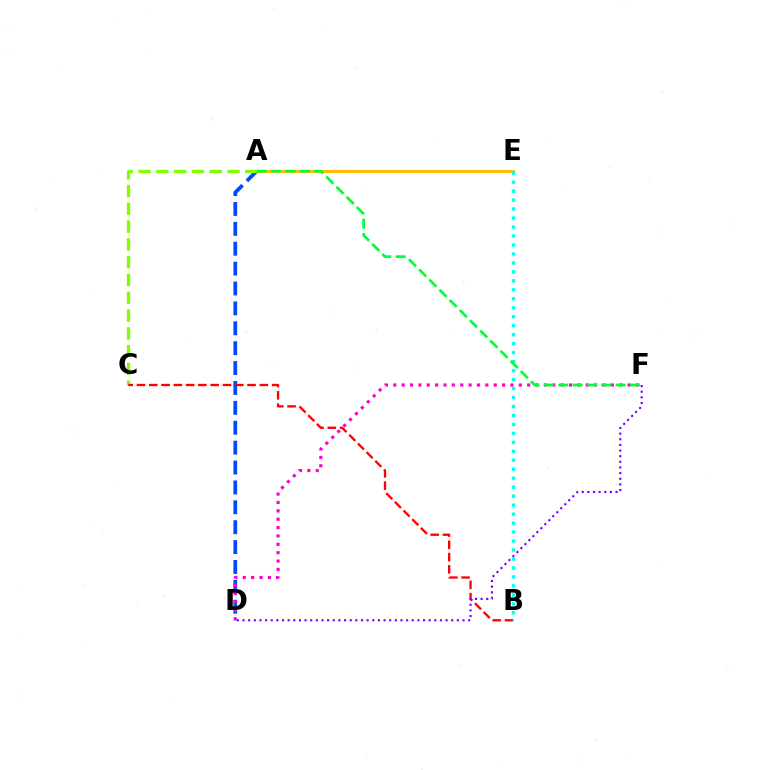{('A', 'E'): [{'color': '#ffbd00', 'line_style': 'solid', 'thickness': 2.14}], ('A', 'D'): [{'color': '#004bff', 'line_style': 'dashed', 'thickness': 2.7}], ('A', 'C'): [{'color': '#84ff00', 'line_style': 'dashed', 'thickness': 2.42}], ('B', 'C'): [{'color': '#ff0000', 'line_style': 'dashed', 'thickness': 1.67}], ('D', 'F'): [{'color': '#7200ff', 'line_style': 'dotted', 'thickness': 1.53}, {'color': '#ff00cf', 'line_style': 'dotted', 'thickness': 2.27}], ('B', 'E'): [{'color': '#00fff6', 'line_style': 'dotted', 'thickness': 2.44}], ('A', 'F'): [{'color': '#00ff39', 'line_style': 'dashed', 'thickness': 1.95}]}